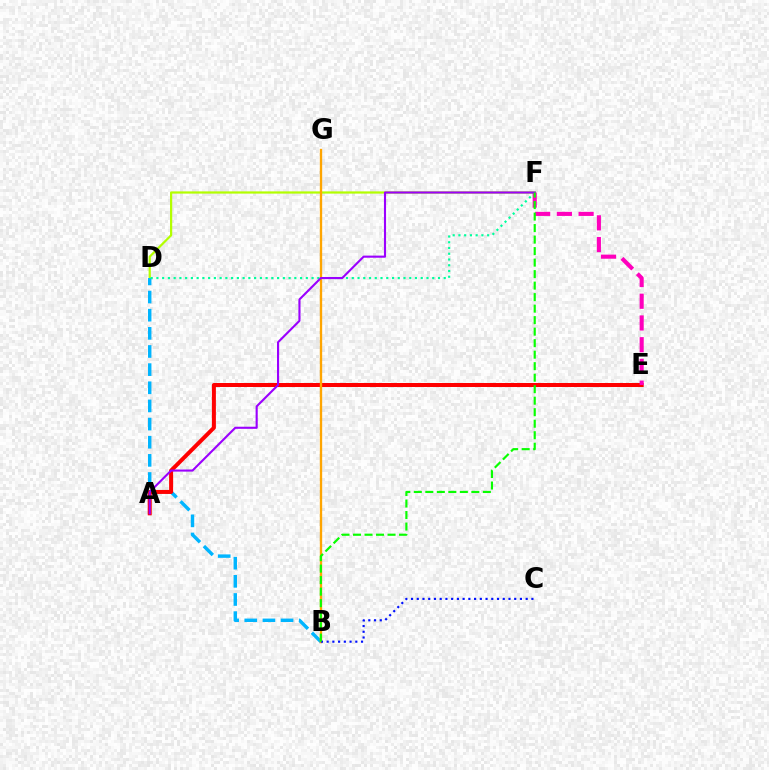{('D', 'F'): [{'color': '#b3ff00', 'line_style': 'solid', 'thickness': 1.6}, {'color': '#00ff9d', 'line_style': 'dotted', 'thickness': 1.56}], ('B', 'D'): [{'color': '#00b5ff', 'line_style': 'dashed', 'thickness': 2.47}], ('A', 'E'): [{'color': '#ff0000', 'line_style': 'solid', 'thickness': 2.88}], ('E', 'F'): [{'color': '#ff00bd', 'line_style': 'dashed', 'thickness': 2.95}], ('B', 'G'): [{'color': '#ffa500', 'line_style': 'solid', 'thickness': 1.69}], ('B', 'C'): [{'color': '#0010ff', 'line_style': 'dotted', 'thickness': 1.56}], ('A', 'F'): [{'color': '#9b00ff', 'line_style': 'solid', 'thickness': 1.53}], ('B', 'F'): [{'color': '#08ff00', 'line_style': 'dashed', 'thickness': 1.56}]}